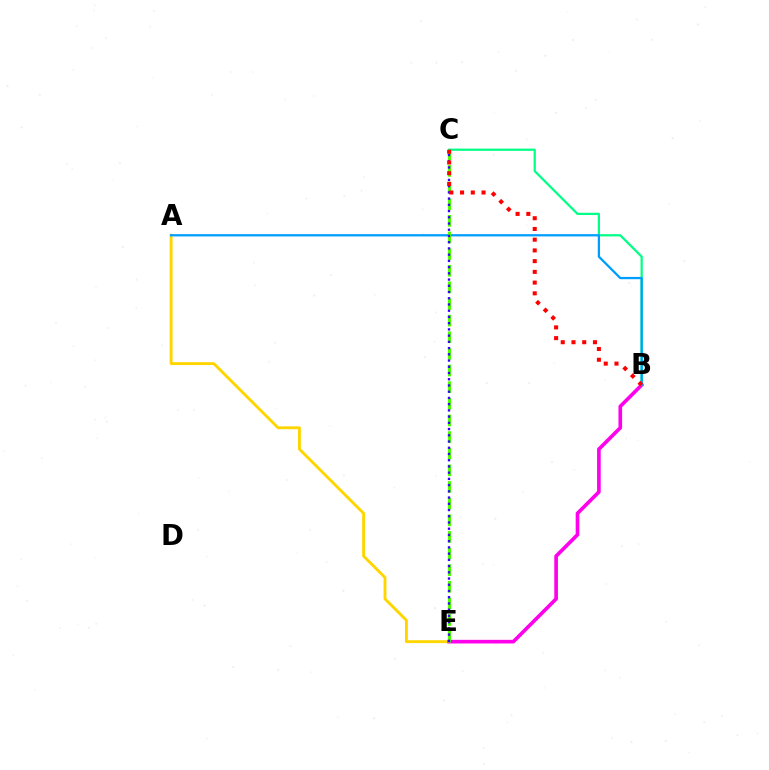{('A', 'E'): [{'color': '#ffd500', 'line_style': 'solid', 'thickness': 2.08}], ('B', 'C'): [{'color': '#00ff86', 'line_style': 'solid', 'thickness': 1.61}, {'color': '#ff0000', 'line_style': 'dotted', 'thickness': 2.92}], ('B', 'E'): [{'color': '#ff00ed', 'line_style': 'solid', 'thickness': 2.62}], ('A', 'B'): [{'color': '#009eff', 'line_style': 'solid', 'thickness': 1.64}], ('C', 'E'): [{'color': '#4fff00', 'line_style': 'dashed', 'thickness': 2.26}, {'color': '#3700ff', 'line_style': 'dotted', 'thickness': 1.69}]}